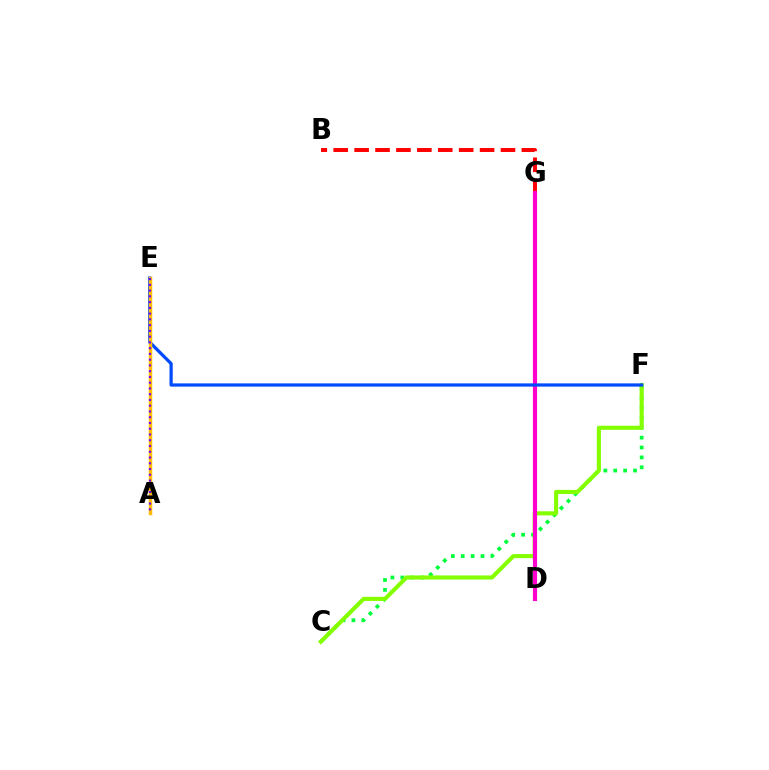{('D', 'G'): [{'color': '#00fff6', 'line_style': 'dotted', 'thickness': 2.04}, {'color': '#ff00cf', 'line_style': 'solid', 'thickness': 2.98}], ('C', 'F'): [{'color': '#00ff39', 'line_style': 'dotted', 'thickness': 2.69}, {'color': '#84ff00', 'line_style': 'solid', 'thickness': 2.96}], ('B', 'G'): [{'color': '#ff0000', 'line_style': 'dashed', 'thickness': 2.84}], ('E', 'F'): [{'color': '#004bff', 'line_style': 'solid', 'thickness': 2.34}], ('A', 'E'): [{'color': '#ffbd00', 'line_style': 'solid', 'thickness': 2.49}, {'color': '#7200ff', 'line_style': 'dotted', 'thickness': 1.56}]}